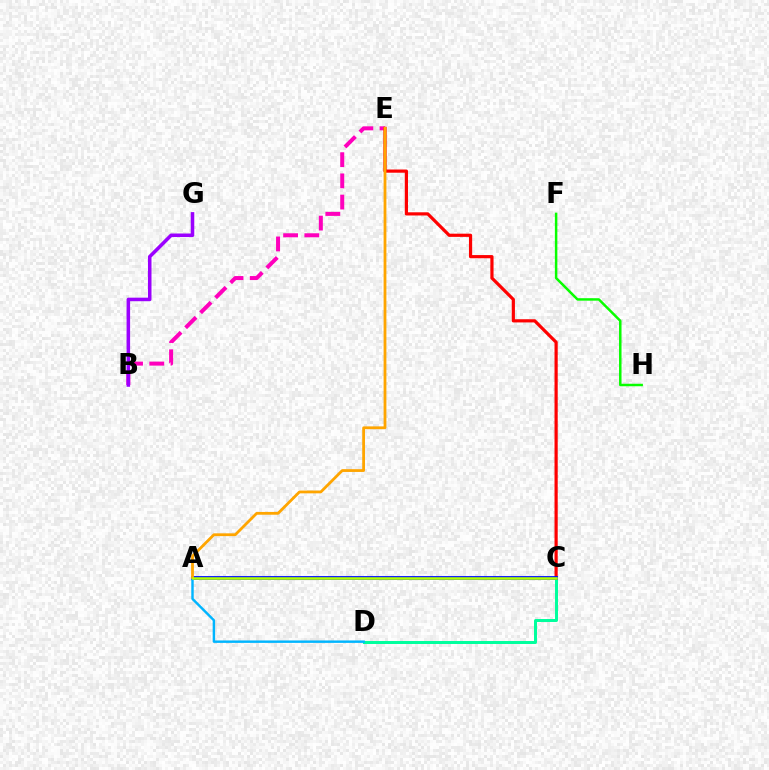{('C', 'D'): [{'color': '#00ff9d', 'line_style': 'solid', 'thickness': 2.15}], ('B', 'E'): [{'color': '#ff00bd', 'line_style': 'dashed', 'thickness': 2.88}], ('F', 'H'): [{'color': '#08ff00', 'line_style': 'solid', 'thickness': 1.79}], ('B', 'G'): [{'color': '#9b00ff', 'line_style': 'solid', 'thickness': 2.55}], ('C', 'E'): [{'color': '#ff0000', 'line_style': 'solid', 'thickness': 2.3}], ('A', 'C'): [{'color': '#0010ff', 'line_style': 'solid', 'thickness': 2.75}, {'color': '#b3ff00', 'line_style': 'solid', 'thickness': 1.84}], ('A', 'D'): [{'color': '#00b5ff', 'line_style': 'solid', 'thickness': 1.75}], ('A', 'E'): [{'color': '#ffa500', 'line_style': 'solid', 'thickness': 2.01}]}